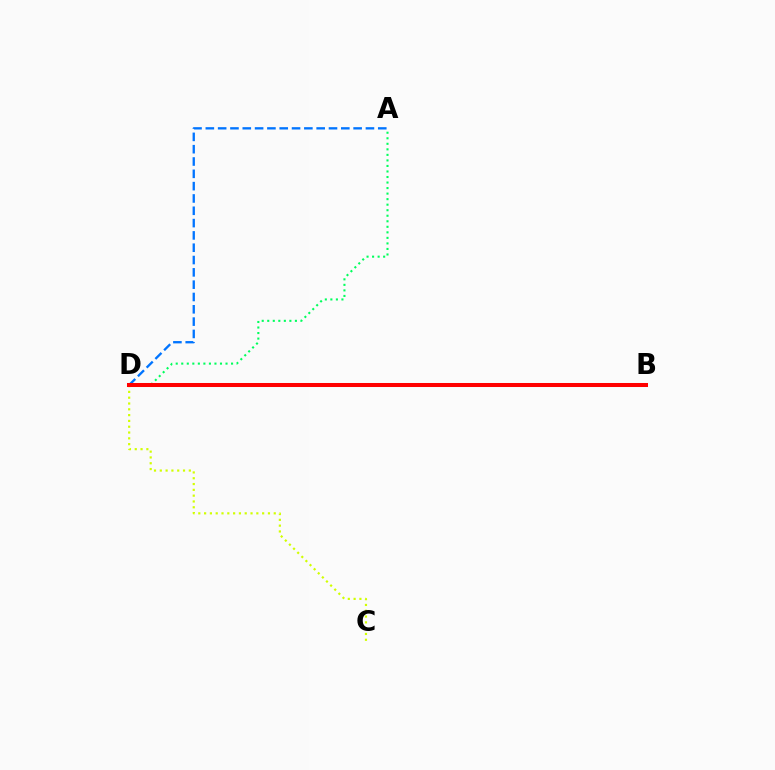{('A', 'D'): [{'color': '#00ff5c', 'line_style': 'dotted', 'thickness': 1.5}, {'color': '#0074ff', 'line_style': 'dashed', 'thickness': 1.67}], ('B', 'D'): [{'color': '#b900ff', 'line_style': 'dotted', 'thickness': 2.55}, {'color': '#ff0000', 'line_style': 'solid', 'thickness': 2.9}], ('C', 'D'): [{'color': '#d1ff00', 'line_style': 'dotted', 'thickness': 1.58}]}